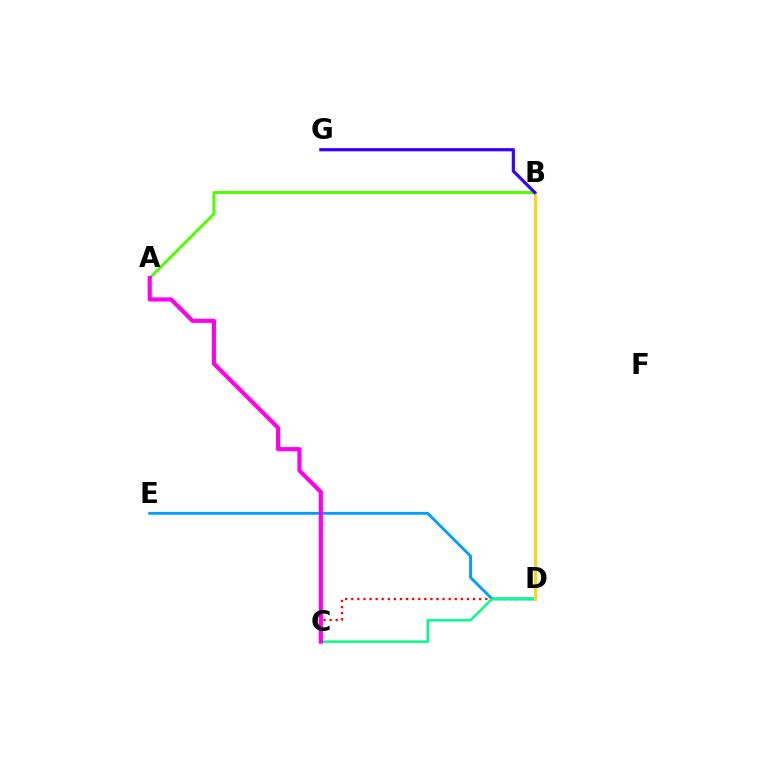{('D', 'E'): [{'color': '#009eff', 'line_style': 'solid', 'thickness': 2.06}], ('A', 'B'): [{'color': '#4fff00', 'line_style': 'solid', 'thickness': 2.11}], ('C', 'D'): [{'color': '#ff0000', 'line_style': 'dotted', 'thickness': 1.65}, {'color': '#00ff86', 'line_style': 'solid', 'thickness': 1.76}], ('A', 'C'): [{'color': '#ff00ed', 'line_style': 'solid', 'thickness': 2.99}], ('B', 'D'): [{'color': '#ffd500', 'line_style': 'solid', 'thickness': 2.06}], ('B', 'G'): [{'color': '#3700ff', 'line_style': 'solid', 'thickness': 2.3}]}